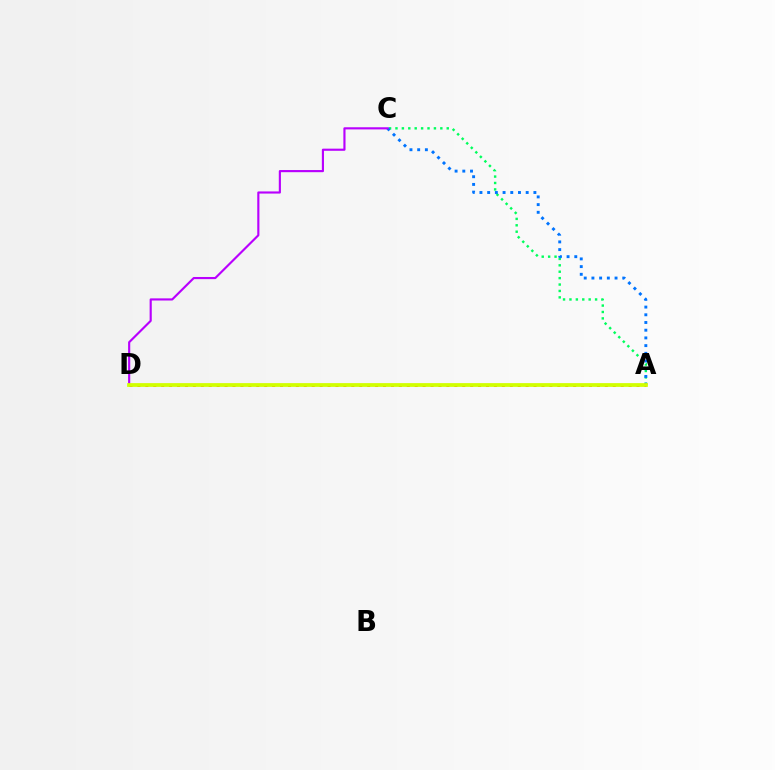{('A', 'C'): [{'color': '#00ff5c', 'line_style': 'dotted', 'thickness': 1.74}, {'color': '#0074ff', 'line_style': 'dotted', 'thickness': 2.09}], ('C', 'D'): [{'color': '#b900ff', 'line_style': 'solid', 'thickness': 1.54}], ('A', 'D'): [{'color': '#ff0000', 'line_style': 'dotted', 'thickness': 2.15}, {'color': '#d1ff00', 'line_style': 'solid', 'thickness': 2.71}]}